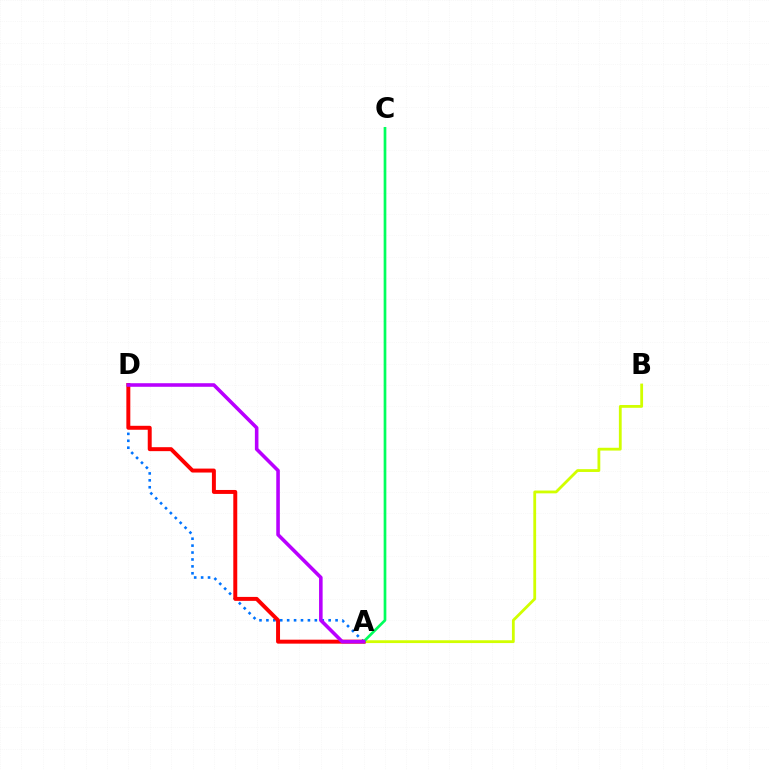{('A', 'B'): [{'color': '#d1ff00', 'line_style': 'solid', 'thickness': 2.02}], ('A', 'D'): [{'color': '#0074ff', 'line_style': 'dotted', 'thickness': 1.88}, {'color': '#ff0000', 'line_style': 'solid', 'thickness': 2.85}, {'color': '#b900ff', 'line_style': 'solid', 'thickness': 2.57}], ('A', 'C'): [{'color': '#00ff5c', 'line_style': 'solid', 'thickness': 1.94}]}